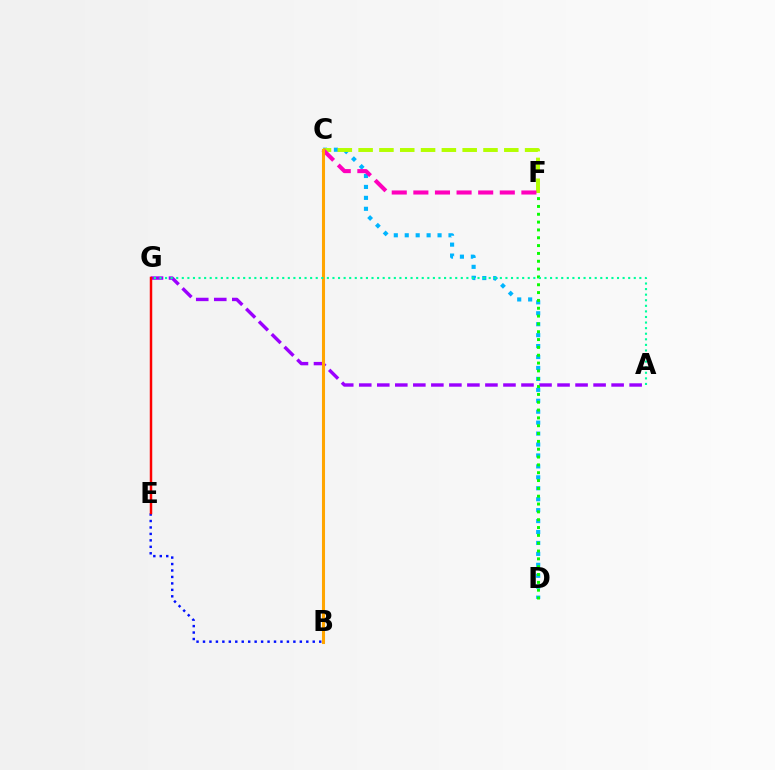{('C', 'D'): [{'color': '#00b5ff', 'line_style': 'dotted', 'thickness': 2.97}], ('C', 'F'): [{'color': '#b3ff00', 'line_style': 'dashed', 'thickness': 2.83}, {'color': '#ff00bd', 'line_style': 'dashed', 'thickness': 2.94}], ('A', 'G'): [{'color': '#9b00ff', 'line_style': 'dashed', 'thickness': 2.45}, {'color': '#00ff9d', 'line_style': 'dotted', 'thickness': 1.52}], ('B', 'E'): [{'color': '#0010ff', 'line_style': 'dotted', 'thickness': 1.75}], ('B', 'C'): [{'color': '#ffa500', 'line_style': 'solid', 'thickness': 2.21}], ('E', 'G'): [{'color': '#ff0000', 'line_style': 'solid', 'thickness': 1.78}], ('D', 'F'): [{'color': '#08ff00', 'line_style': 'dotted', 'thickness': 2.13}]}